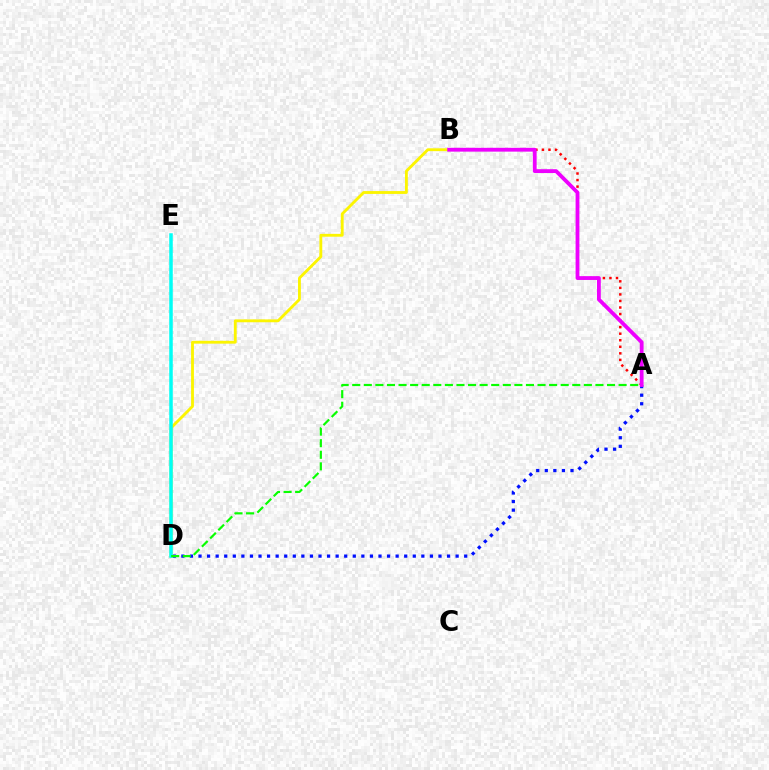{('A', 'D'): [{'color': '#0010ff', 'line_style': 'dotted', 'thickness': 2.33}, {'color': '#08ff00', 'line_style': 'dashed', 'thickness': 1.57}], ('A', 'B'): [{'color': '#ff0000', 'line_style': 'dotted', 'thickness': 1.78}, {'color': '#ee00ff', 'line_style': 'solid', 'thickness': 2.75}], ('B', 'D'): [{'color': '#fcf500', 'line_style': 'solid', 'thickness': 2.05}], ('D', 'E'): [{'color': '#00fff6', 'line_style': 'solid', 'thickness': 2.53}]}